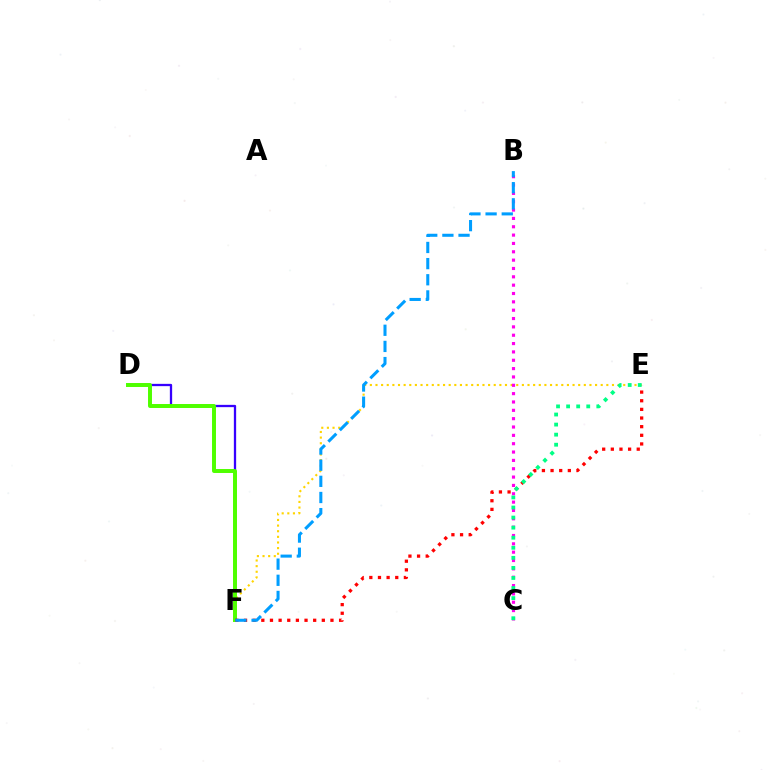{('D', 'F'): [{'color': '#3700ff', 'line_style': 'solid', 'thickness': 1.65}, {'color': '#4fff00', 'line_style': 'solid', 'thickness': 2.85}], ('E', 'F'): [{'color': '#ffd500', 'line_style': 'dotted', 'thickness': 1.53}, {'color': '#ff0000', 'line_style': 'dotted', 'thickness': 2.35}], ('B', 'C'): [{'color': '#ff00ed', 'line_style': 'dotted', 'thickness': 2.27}], ('B', 'F'): [{'color': '#009eff', 'line_style': 'dashed', 'thickness': 2.19}], ('C', 'E'): [{'color': '#00ff86', 'line_style': 'dotted', 'thickness': 2.73}]}